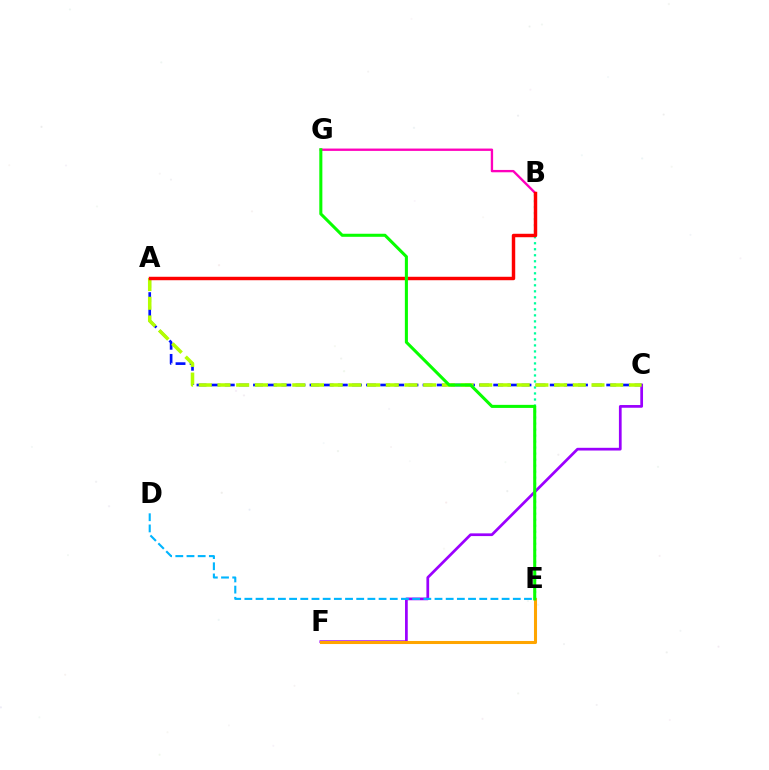{('C', 'F'): [{'color': '#9b00ff', 'line_style': 'solid', 'thickness': 1.96}], ('A', 'C'): [{'color': '#0010ff', 'line_style': 'dashed', 'thickness': 1.92}, {'color': '#b3ff00', 'line_style': 'dashed', 'thickness': 2.54}], ('D', 'E'): [{'color': '#00b5ff', 'line_style': 'dashed', 'thickness': 1.52}], ('B', 'E'): [{'color': '#00ff9d', 'line_style': 'dotted', 'thickness': 1.63}], ('B', 'G'): [{'color': '#ff00bd', 'line_style': 'solid', 'thickness': 1.69}], ('E', 'F'): [{'color': '#ffa500', 'line_style': 'solid', 'thickness': 2.2}], ('A', 'B'): [{'color': '#ff0000', 'line_style': 'solid', 'thickness': 2.48}], ('E', 'G'): [{'color': '#08ff00', 'line_style': 'solid', 'thickness': 2.2}]}